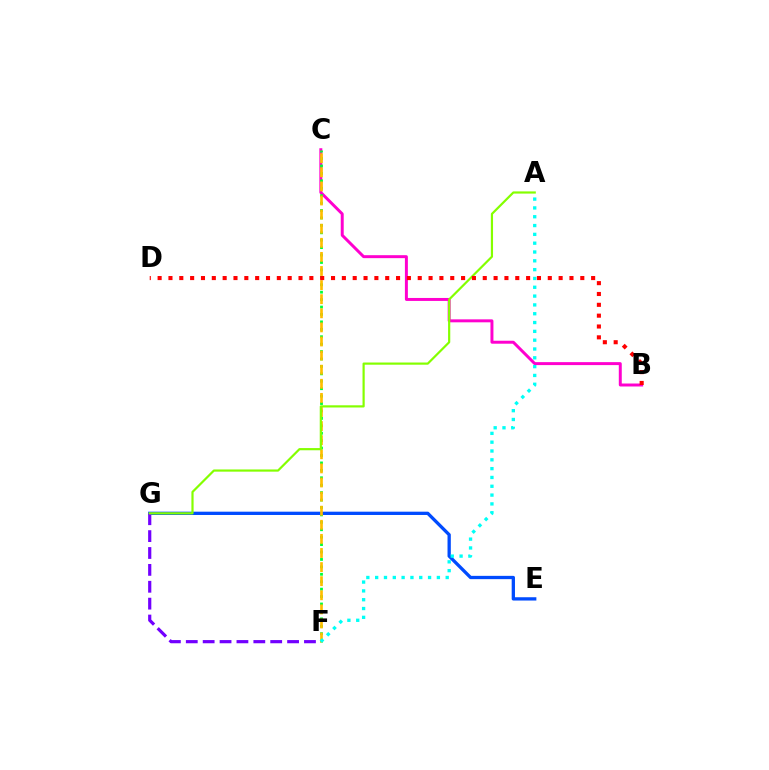{('B', 'C'): [{'color': '#ff00cf', 'line_style': 'solid', 'thickness': 2.14}], ('C', 'F'): [{'color': '#00ff39', 'line_style': 'dotted', 'thickness': 2.02}, {'color': '#ffbd00', 'line_style': 'dashed', 'thickness': 1.92}], ('E', 'G'): [{'color': '#004bff', 'line_style': 'solid', 'thickness': 2.37}], ('F', 'G'): [{'color': '#7200ff', 'line_style': 'dashed', 'thickness': 2.29}], ('A', 'F'): [{'color': '#00fff6', 'line_style': 'dotted', 'thickness': 2.4}], ('A', 'G'): [{'color': '#84ff00', 'line_style': 'solid', 'thickness': 1.58}], ('B', 'D'): [{'color': '#ff0000', 'line_style': 'dotted', 'thickness': 2.94}]}